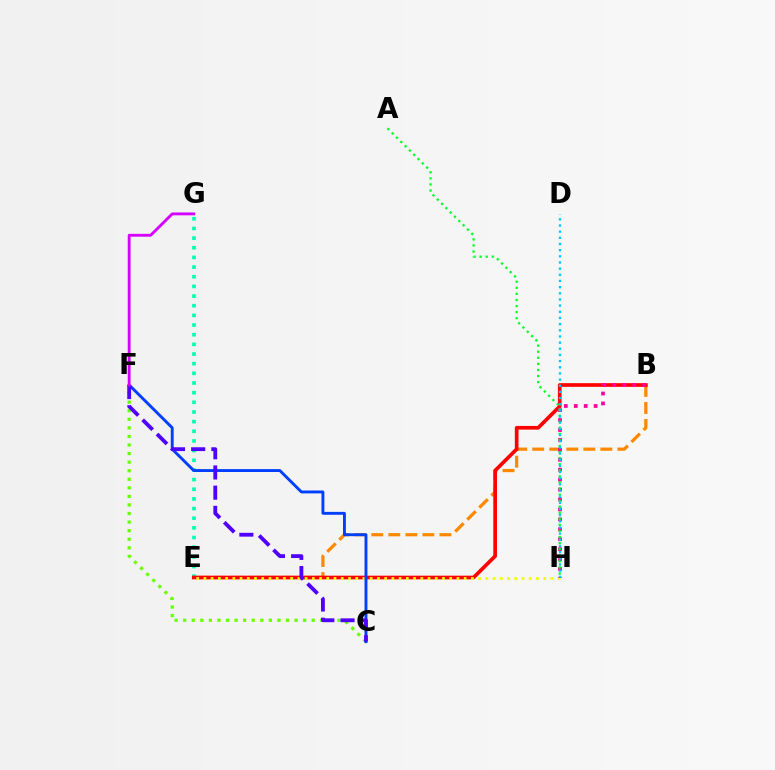{('E', 'G'): [{'color': '#00ffaf', 'line_style': 'dotted', 'thickness': 2.62}], ('B', 'E'): [{'color': '#ff8800', 'line_style': 'dashed', 'thickness': 2.31}, {'color': '#ff0000', 'line_style': 'solid', 'thickness': 2.65}], ('E', 'H'): [{'color': '#eeff00', 'line_style': 'dotted', 'thickness': 1.96}], ('C', 'F'): [{'color': '#66ff00', 'line_style': 'dotted', 'thickness': 2.33}, {'color': '#003fff', 'line_style': 'solid', 'thickness': 2.08}, {'color': '#4f00ff', 'line_style': 'dashed', 'thickness': 2.74}], ('B', 'H'): [{'color': '#ff00a0', 'line_style': 'dotted', 'thickness': 2.7}], ('A', 'H'): [{'color': '#00ff27', 'line_style': 'dotted', 'thickness': 1.65}], ('D', 'H'): [{'color': '#00c7ff', 'line_style': 'dotted', 'thickness': 1.67}], ('F', 'G'): [{'color': '#d600ff', 'line_style': 'solid', 'thickness': 2.06}]}